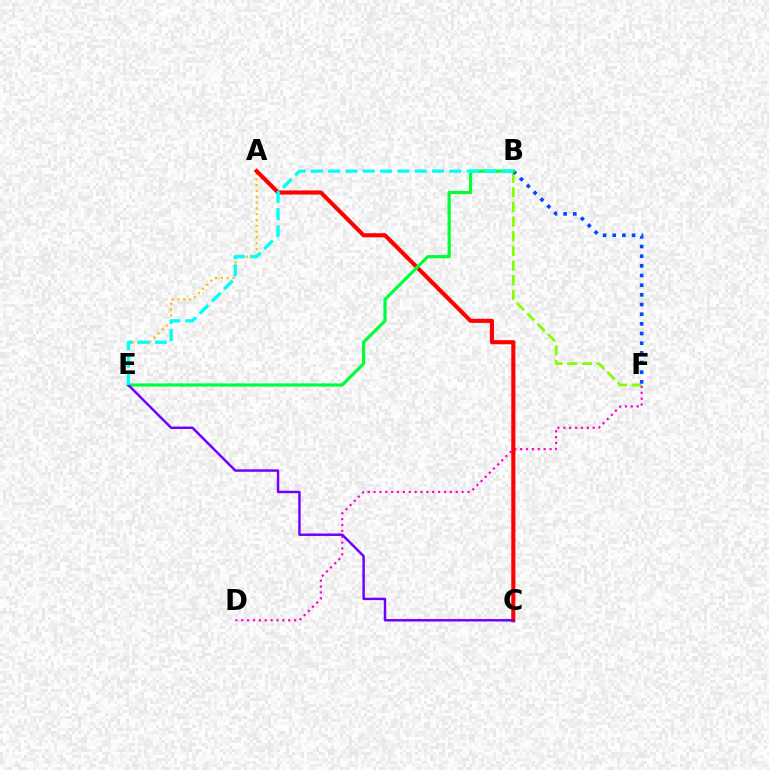{('B', 'F'): [{'color': '#84ff00', 'line_style': 'dashed', 'thickness': 1.99}, {'color': '#004bff', 'line_style': 'dotted', 'thickness': 2.63}], ('D', 'F'): [{'color': '#ff00cf', 'line_style': 'dotted', 'thickness': 1.59}], ('A', 'E'): [{'color': '#ffbd00', 'line_style': 'dotted', 'thickness': 1.58}], ('A', 'C'): [{'color': '#ff0000', 'line_style': 'solid', 'thickness': 2.96}], ('B', 'E'): [{'color': '#00ff39', 'line_style': 'solid', 'thickness': 2.3}, {'color': '#00fff6', 'line_style': 'dashed', 'thickness': 2.35}], ('C', 'E'): [{'color': '#7200ff', 'line_style': 'solid', 'thickness': 1.78}]}